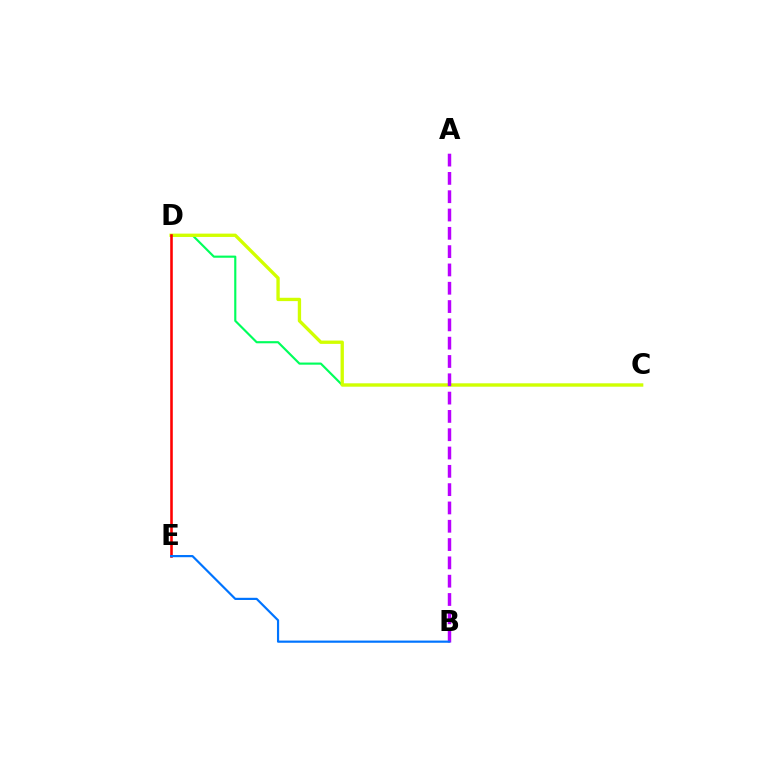{('C', 'D'): [{'color': '#00ff5c', 'line_style': 'solid', 'thickness': 1.55}, {'color': '#d1ff00', 'line_style': 'solid', 'thickness': 2.4}], ('D', 'E'): [{'color': '#ff0000', 'line_style': 'solid', 'thickness': 1.86}], ('A', 'B'): [{'color': '#b900ff', 'line_style': 'dashed', 'thickness': 2.49}], ('B', 'E'): [{'color': '#0074ff', 'line_style': 'solid', 'thickness': 1.57}]}